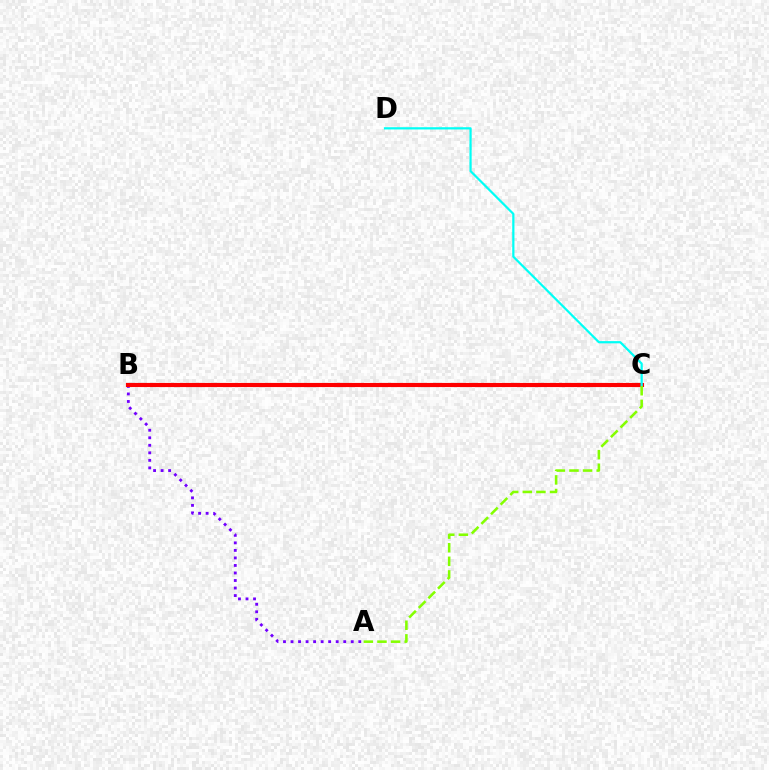{('A', 'B'): [{'color': '#7200ff', 'line_style': 'dotted', 'thickness': 2.05}], ('B', 'C'): [{'color': '#ff0000', 'line_style': 'solid', 'thickness': 2.98}], ('A', 'C'): [{'color': '#84ff00', 'line_style': 'dashed', 'thickness': 1.85}], ('C', 'D'): [{'color': '#00fff6', 'line_style': 'solid', 'thickness': 1.6}]}